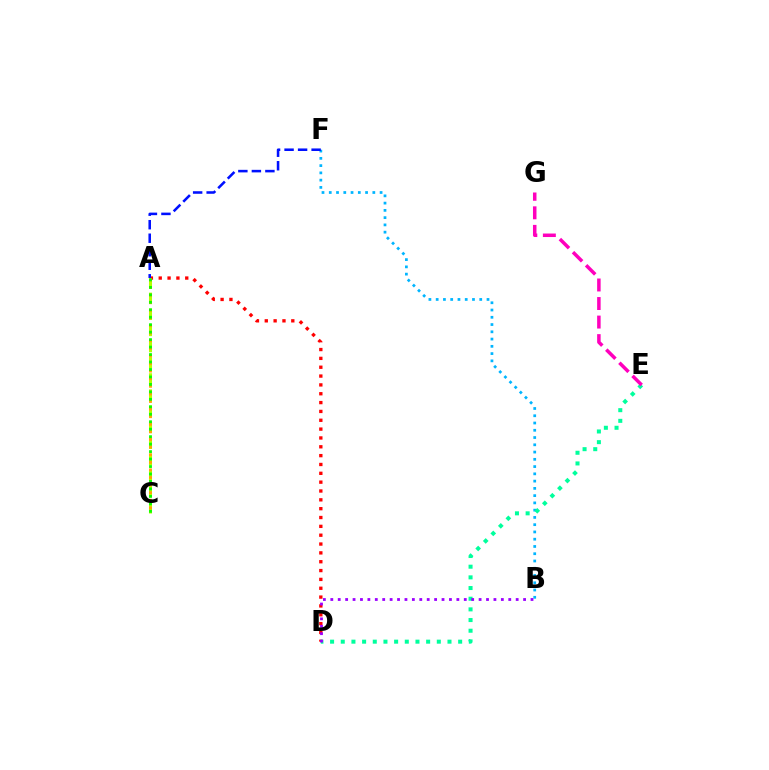{('A', 'D'): [{'color': '#ff0000', 'line_style': 'dotted', 'thickness': 2.4}], ('B', 'F'): [{'color': '#00b5ff', 'line_style': 'dotted', 'thickness': 1.97}], ('A', 'F'): [{'color': '#0010ff', 'line_style': 'dashed', 'thickness': 1.84}], ('D', 'E'): [{'color': '#00ff9d', 'line_style': 'dotted', 'thickness': 2.9}], ('A', 'C'): [{'color': '#b3ff00', 'line_style': 'dashed', 'thickness': 2.19}, {'color': '#ffa500', 'line_style': 'dotted', 'thickness': 2.06}, {'color': '#08ff00', 'line_style': 'dotted', 'thickness': 2.03}], ('B', 'D'): [{'color': '#9b00ff', 'line_style': 'dotted', 'thickness': 2.01}], ('E', 'G'): [{'color': '#ff00bd', 'line_style': 'dashed', 'thickness': 2.52}]}